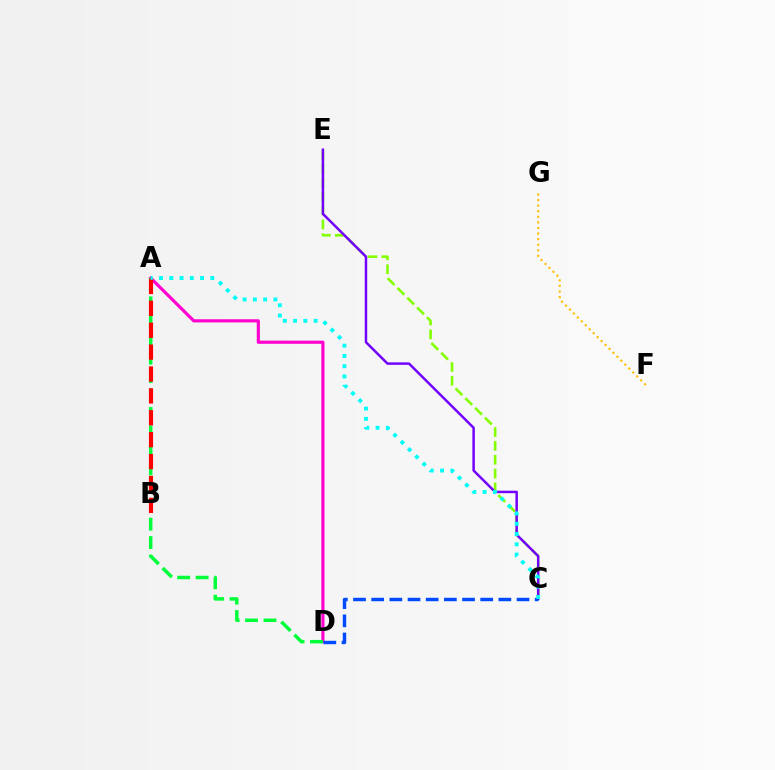{('A', 'D'): [{'color': '#ff00cf', 'line_style': 'solid', 'thickness': 2.27}, {'color': '#00ff39', 'line_style': 'dashed', 'thickness': 2.51}], ('C', 'E'): [{'color': '#84ff00', 'line_style': 'dashed', 'thickness': 1.88}, {'color': '#7200ff', 'line_style': 'solid', 'thickness': 1.79}], ('F', 'G'): [{'color': '#ffbd00', 'line_style': 'dotted', 'thickness': 1.52}], ('A', 'B'): [{'color': '#ff0000', 'line_style': 'dashed', 'thickness': 2.97}], ('C', 'D'): [{'color': '#004bff', 'line_style': 'dashed', 'thickness': 2.47}], ('A', 'C'): [{'color': '#00fff6', 'line_style': 'dotted', 'thickness': 2.79}]}